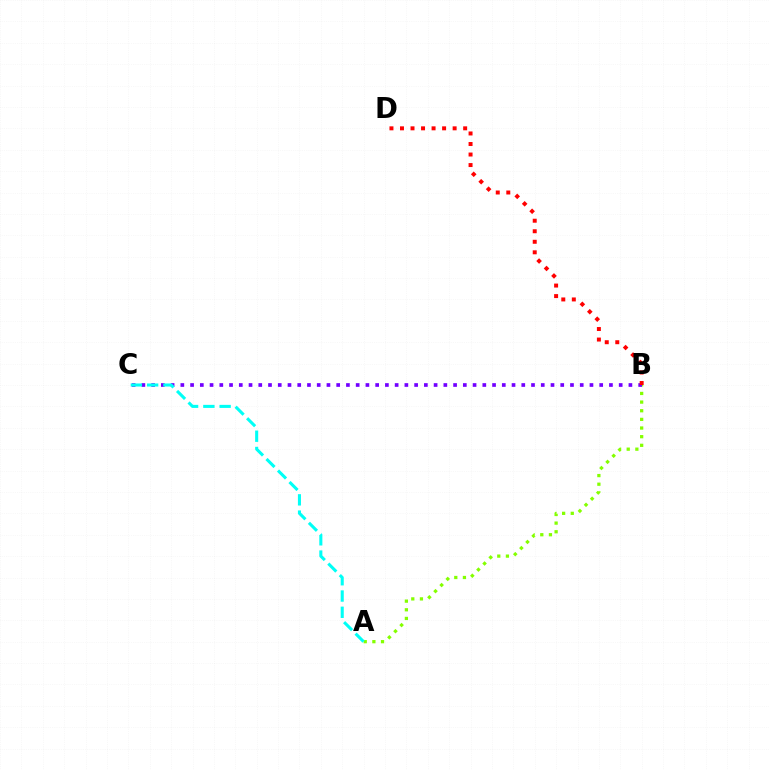{('A', 'B'): [{'color': '#84ff00', 'line_style': 'dotted', 'thickness': 2.35}], ('B', 'C'): [{'color': '#7200ff', 'line_style': 'dotted', 'thickness': 2.65}], ('B', 'D'): [{'color': '#ff0000', 'line_style': 'dotted', 'thickness': 2.86}], ('A', 'C'): [{'color': '#00fff6', 'line_style': 'dashed', 'thickness': 2.21}]}